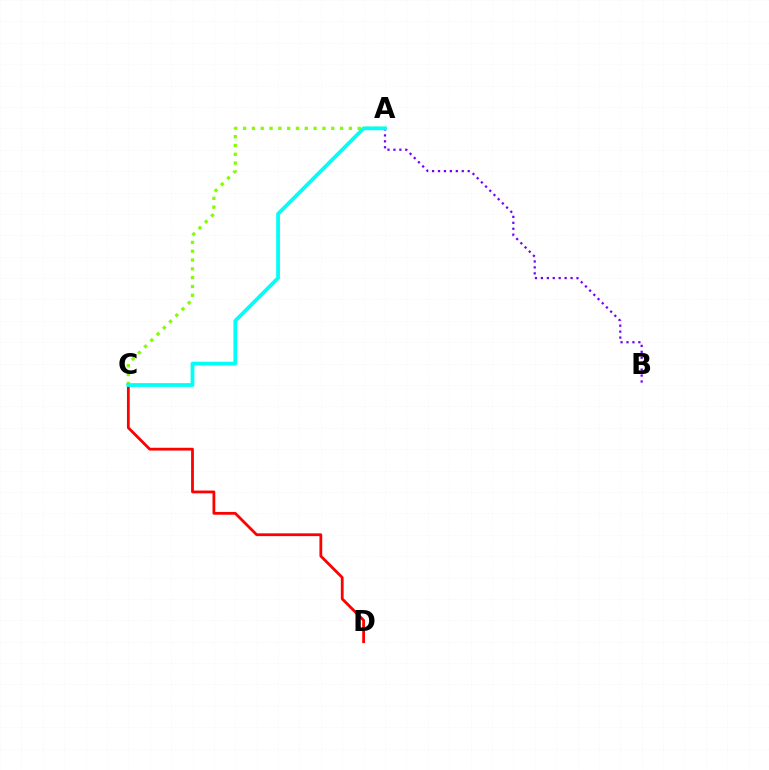{('A', 'C'): [{'color': '#84ff00', 'line_style': 'dotted', 'thickness': 2.4}, {'color': '#00fff6', 'line_style': 'solid', 'thickness': 2.71}], ('C', 'D'): [{'color': '#ff0000', 'line_style': 'solid', 'thickness': 2.01}], ('A', 'B'): [{'color': '#7200ff', 'line_style': 'dotted', 'thickness': 1.61}]}